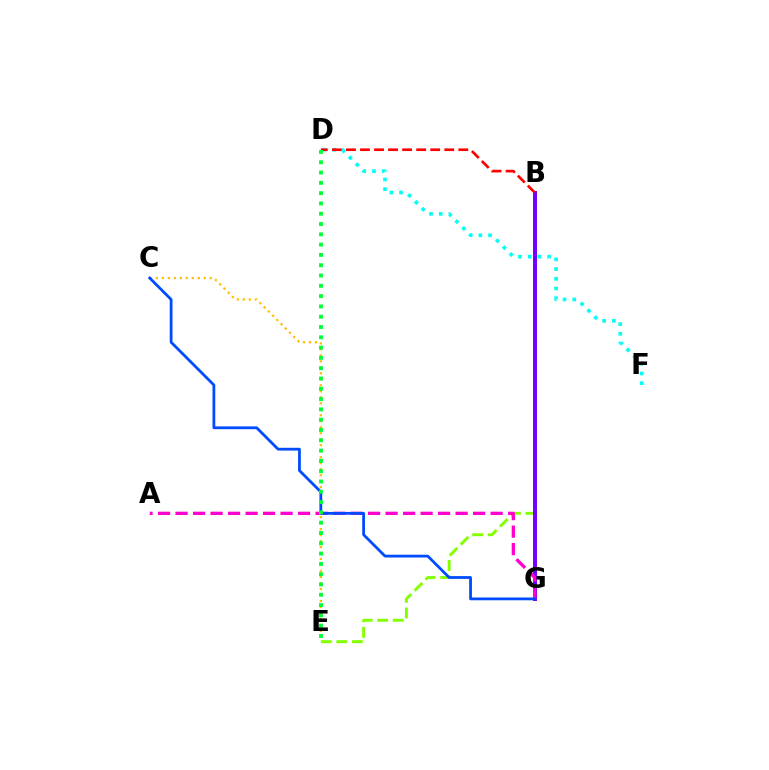{('D', 'F'): [{'color': '#00fff6', 'line_style': 'dotted', 'thickness': 2.64}], ('B', 'E'): [{'color': '#84ff00', 'line_style': 'dashed', 'thickness': 2.11}], ('C', 'E'): [{'color': '#ffbd00', 'line_style': 'dotted', 'thickness': 1.63}], ('B', 'G'): [{'color': '#7200ff', 'line_style': 'solid', 'thickness': 2.86}], ('B', 'D'): [{'color': '#ff0000', 'line_style': 'dashed', 'thickness': 1.91}], ('A', 'G'): [{'color': '#ff00cf', 'line_style': 'dashed', 'thickness': 2.38}], ('C', 'G'): [{'color': '#004bff', 'line_style': 'solid', 'thickness': 2.0}], ('D', 'E'): [{'color': '#00ff39', 'line_style': 'dotted', 'thickness': 2.8}]}